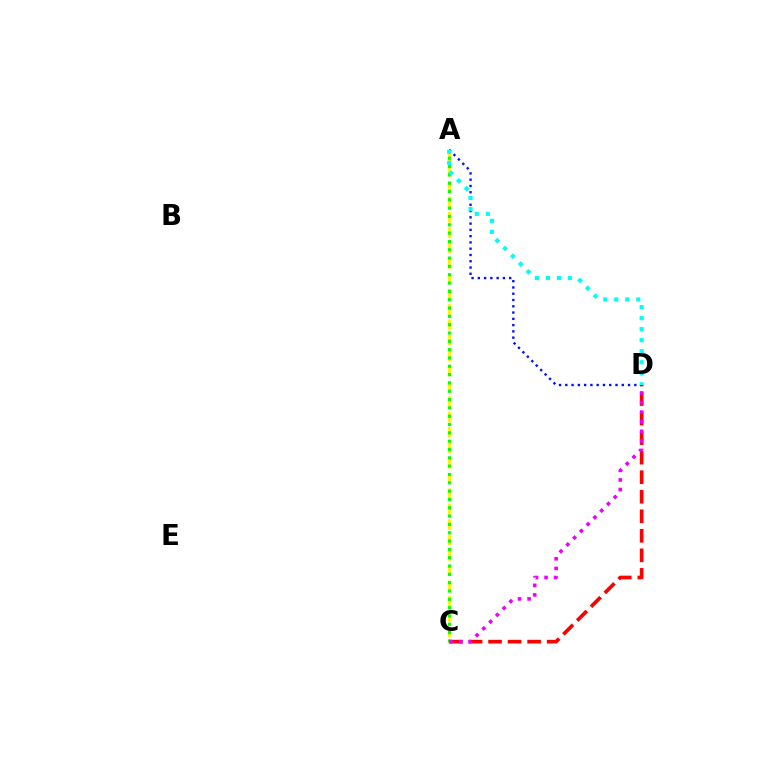{('C', 'D'): [{'color': '#ff0000', 'line_style': 'dashed', 'thickness': 2.65}, {'color': '#ee00ff', 'line_style': 'dotted', 'thickness': 2.6}], ('A', 'D'): [{'color': '#0010ff', 'line_style': 'dotted', 'thickness': 1.7}, {'color': '#00fff6', 'line_style': 'dotted', 'thickness': 3.0}], ('A', 'C'): [{'color': '#fcf500', 'line_style': 'dashed', 'thickness': 2.09}, {'color': '#08ff00', 'line_style': 'dotted', 'thickness': 2.26}]}